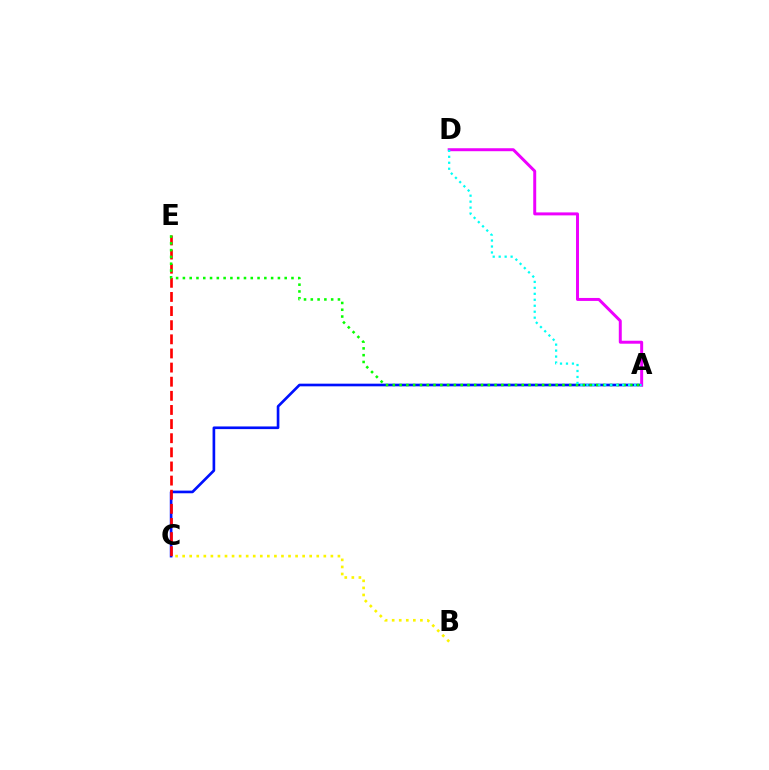{('A', 'C'): [{'color': '#0010ff', 'line_style': 'solid', 'thickness': 1.91}], ('C', 'E'): [{'color': '#ff0000', 'line_style': 'dashed', 'thickness': 1.92}], ('A', 'E'): [{'color': '#08ff00', 'line_style': 'dotted', 'thickness': 1.84}], ('A', 'D'): [{'color': '#ee00ff', 'line_style': 'solid', 'thickness': 2.14}, {'color': '#00fff6', 'line_style': 'dotted', 'thickness': 1.62}], ('B', 'C'): [{'color': '#fcf500', 'line_style': 'dotted', 'thickness': 1.92}]}